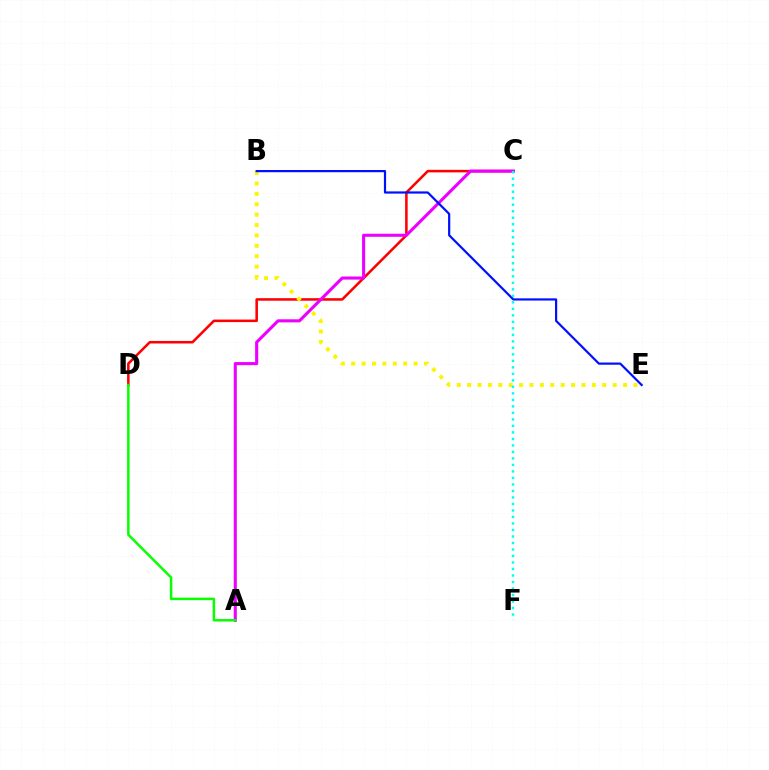{('C', 'D'): [{'color': '#ff0000', 'line_style': 'solid', 'thickness': 1.83}], ('B', 'E'): [{'color': '#fcf500', 'line_style': 'dotted', 'thickness': 2.82}, {'color': '#0010ff', 'line_style': 'solid', 'thickness': 1.58}], ('A', 'C'): [{'color': '#ee00ff', 'line_style': 'solid', 'thickness': 2.22}], ('A', 'D'): [{'color': '#08ff00', 'line_style': 'solid', 'thickness': 1.79}], ('C', 'F'): [{'color': '#00fff6', 'line_style': 'dotted', 'thickness': 1.77}]}